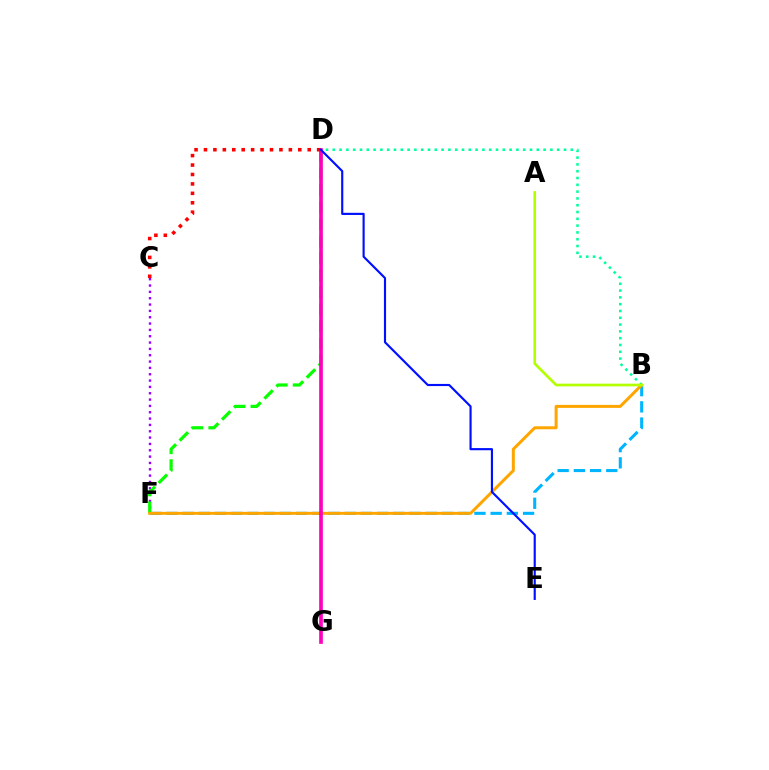{('B', 'F'): [{'color': '#00b5ff', 'line_style': 'dashed', 'thickness': 2.2}, {'color': '#ffa500', 'line_style': 'solid', 'thickness': 2.16}], ('C', 'F'): [{'color': '#9b00ff', 'line_style': 'dotted', 'thickness': 1.72}], ('D', 'F'): [{'color': '#08ff00', 'line_style': 'dashed', 'thickness': 2.31}], ('B', 'D'): [{'color': '#00ff9d', 'line_style': 'dotted', 'thickness': 1.85}], ('D', 'G'): [{'color': '#ff00bd', 'line_style': 'solid', 'thickness': 2.63}], ('C', 'D'): [{'color': '#ff0000', 'line_style': 'dotted', 'thickness': 2.56}], ('D', 'E'): [{'color': '#0010ff', 'line_style': 'solid', 'thickness': 1.55}], ('A', 'B'): [{'color': '#b3ff00', 'line_style': 'solid', 'thickness': 1.93}]}